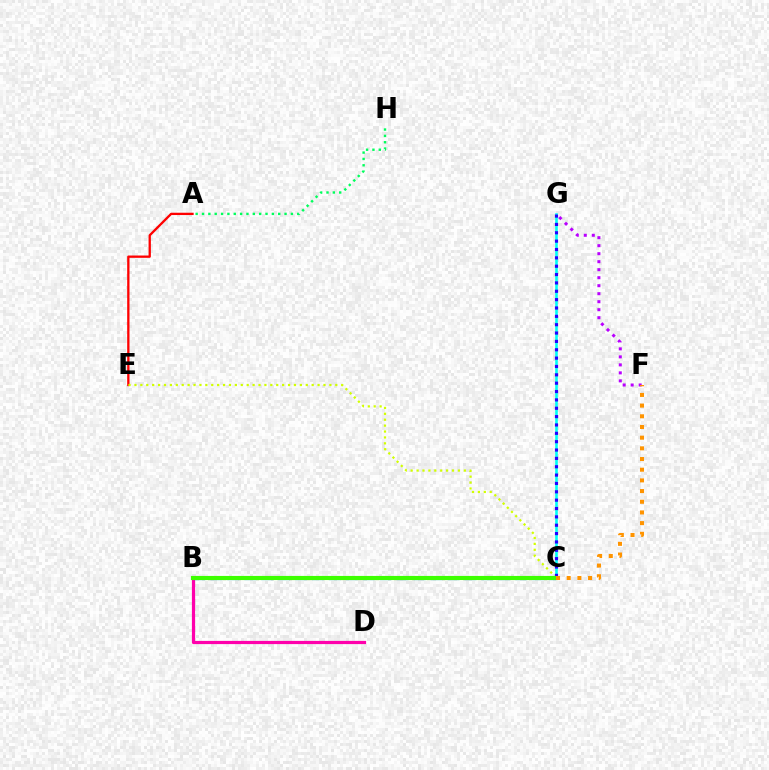{('A', 'E'): [{'color': '#ff0000', 'line_style': 'solid', 'thickness': 1.66}], ('A', 'H'): [{'color': '#00ff5c', 'line_style': 'dotted', 'thickness': 1.73}], ('B', 'D'): [{'color': '#ff00ac', 'line_style': 'solid', 'thickness': 2.31}], ('F', 'G'): [{'color': '#b900ff', 'line_style': 'dotted', 'thickness': 2.17}], ('C', 'E'): [{'color': '#d1ff00', 'line_style': 'dotted', 'thickness': 1.61}], ('B', 'C'): [{'color': '#0074ff', 'line_style': 'dashed', 'thickness': 2.3}, {'color': '#3dff00', 'line_style': 'solid', 'thickness': 2.98}], ('C', 'G'): [{'color': '#00fff6', 'line_style': 'solid', 'thickness': 1.88}, {'color': '#2500ff', 'line_style': 'dotted', 'thickness': 2.27}], ('C', 'F'): [{'color': '#ff9400', 'line_style': 'dotted', 'thickness': 2.9}]}